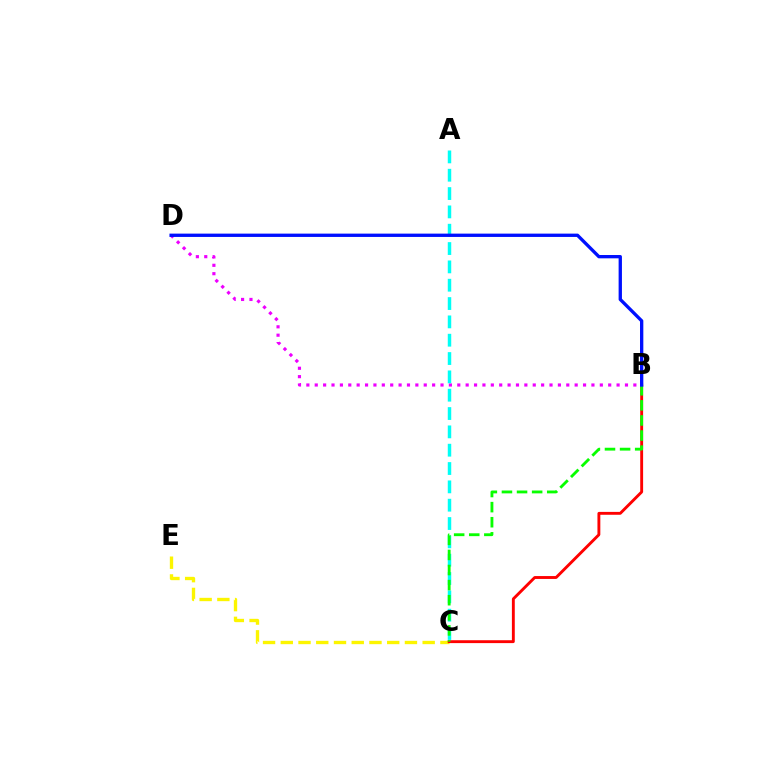{('C', 'E'): [{'color': '#fcf500', 'line_style': 'dashed', 'thickness': 2.41}], ('B', 'C'): [{'color': '#ff0000', 'line_style': 'solid', 'thickness': 2.07}, {'color': '#08ff00', 'line_style': 'dashed', 'thickness': 2.05}], ('B', 'D'): [{'color': '#ee00ff', 'line_style': 'dotted', 'thickness': 2.28}, {'color': '#0010ff', 'line_style': 'solid', 'thickness': 2.39}], ('A', 'C'): [{'color': '#00fff6', 'line_style': 'dashed', 'thickness': 2.49}]}